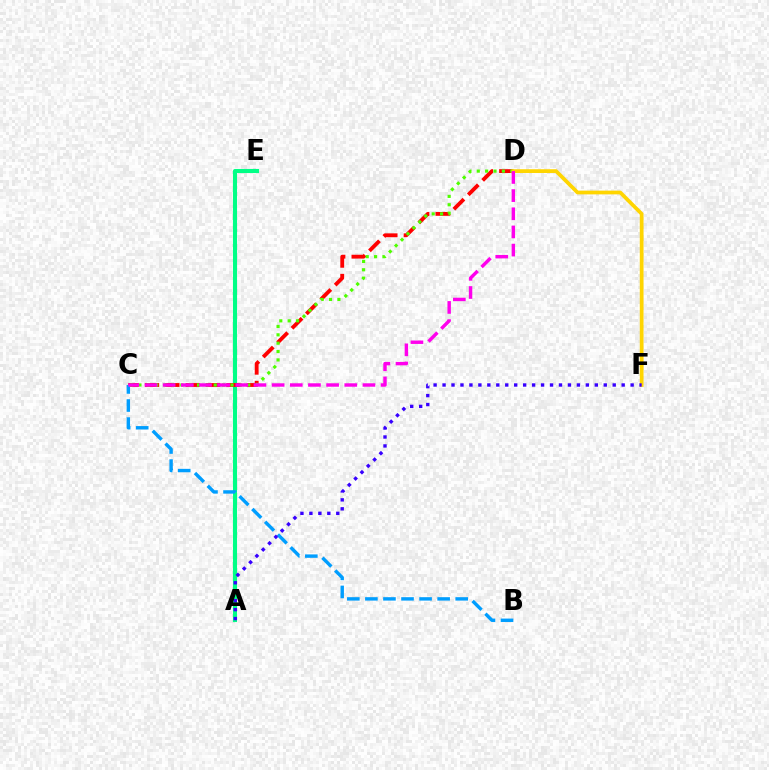{('A', 'E'): [{'color': '#00ff86', 'line_style': 'solid', 'thickness': 2.95}], ('C', 'D'): [{'color': '#ff0000', 'line_style': 'dashed', 'thickness': 2.76}, {'color': '#4fff00', 'line_style': 'dotted', 'thickness': 2.27}, {'color': '#ff00ed', 'line_style': 'dashed', 'thickness': 2.47}], ('B', 'C'): [{'color': '#009eff', 'line_style': 'dashed', 'thickness': 2.45}], ('D', 'F'): [{'color': '#ffd500', 'line_style': 'solid', 'thickness': 2.7}], ('A', 'F'): [{'color': '#3700ff', 'line_style': 'dotted', 'thickness': 2.43}]}